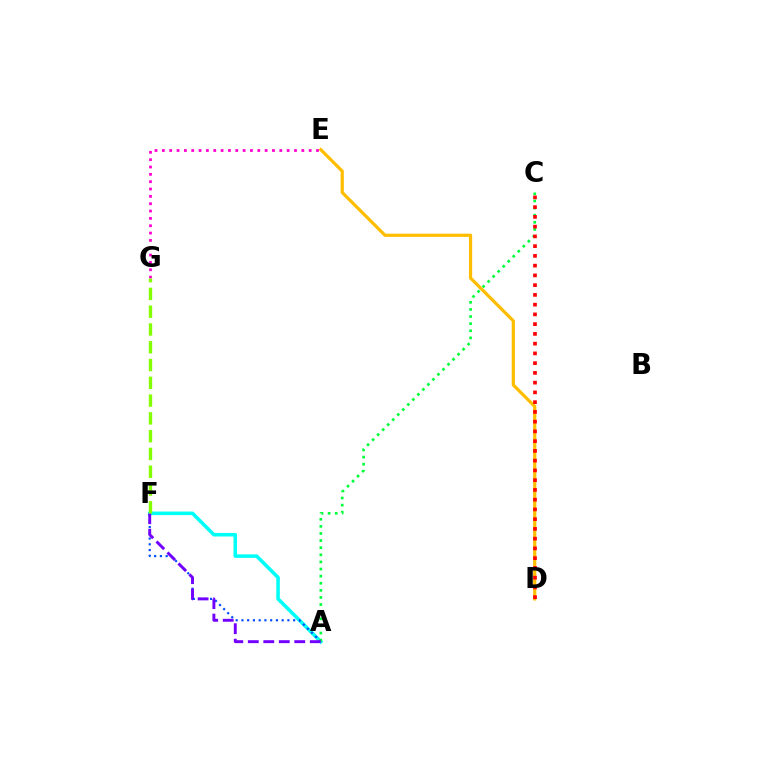{('A', 'F'): [{'color': '#00fff6', 'line_style': 'solid', 'thickness': 2.56}, {'color': '#004bff', 'line_style': 'dotted', 'thickness': 1.56}, {'color': '#7200ff', 'line_style': 'dashed', 'thickness': 2.1}], ('A', 'C'): [{'color': '#00ff39', 'line_style': 'dotted', 'thickness': 1.93}], ('E', 'G'): [{'color': '#ff00cf', 'line_style': 'dotted', 'thickness': 1.99}], ('D', 'E'): [{'color': '#ffbd00', 'line_style': 'solid', 'thickness': 2.31}], ('F', 'G'): [{'color': '#84ff00', 'line_style': 'dashed', 'thickness': 2.42}], ('C', 'D'): [{'color': '#ff0000', 'line_style': 'dotted', 'thickness': 2.65}]}